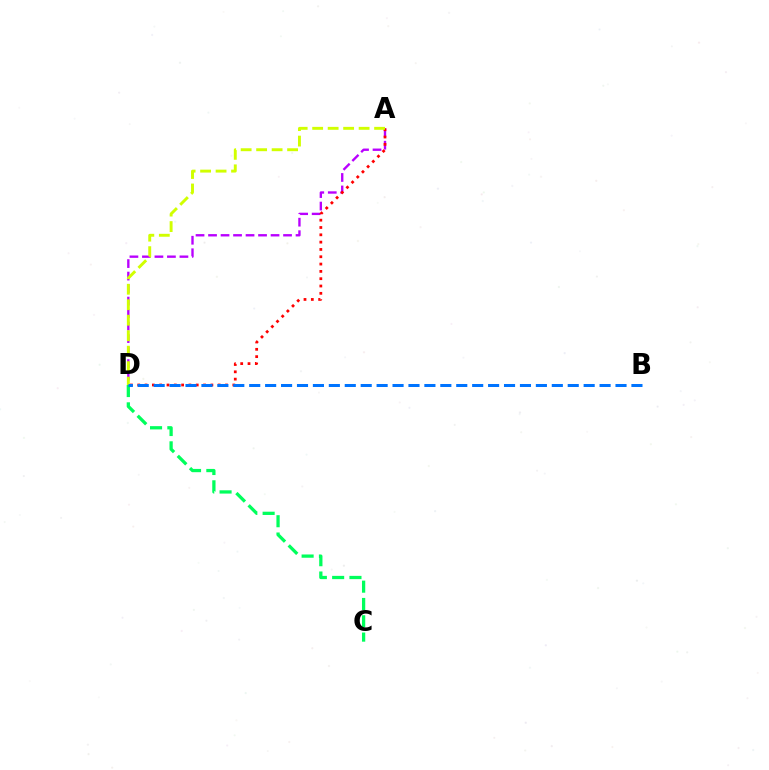{('C', 'D'): [{'color': '#00ff5c', 'line_style': 'dashed', 'thickness': 2.35}], ('A', 'D'): [{'color': '#b900ff', 'line_style': 'dashed', 'thickness': 1.7}, {'color': '#ff0000', 'line_style': 'dotted', 'thickness': 1.99}, {'color': '#d1ff00', 'line_style': 'dashed', 'thickness': 2.1}], ('B', 'D'): [{'color': '#0074ff', 'line_style': 'dashed', 'thickness': 2.16}]}